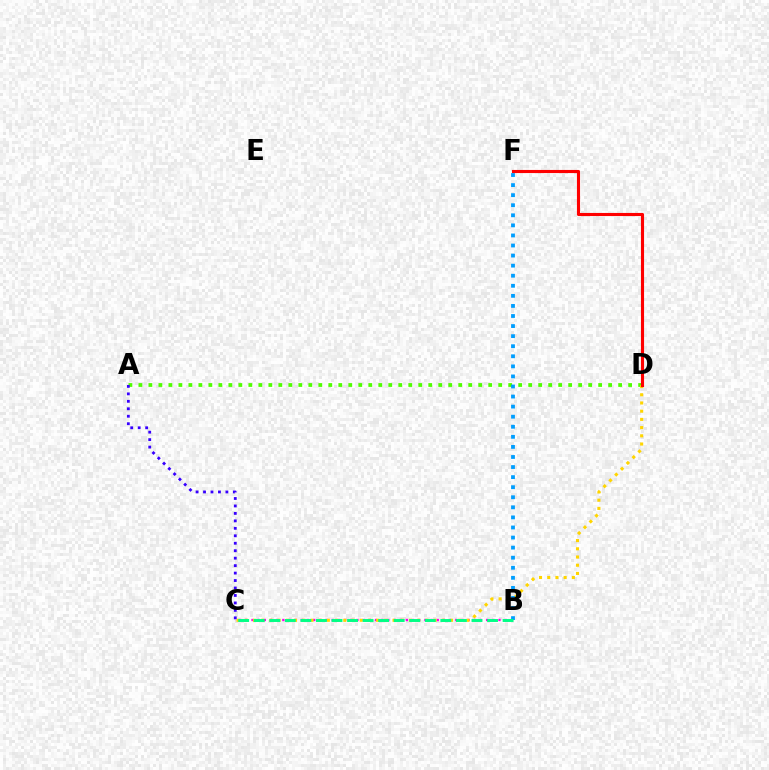{('B', 'C'): [{'color': '#ff00ed', 'line_style': 'dotted', 'thickness': 1.68}, {'color': '#00ff86', 'line_style': 'dashed', 'thickness': 2.11}], ('A', 'D'): [{'color': '#4fff00', 'line_style': 'dotted', 'thickness': 2.72}], ('C', 'D'): [{'color': '#ffd500', 'line_style': 'dotted', 'thickness': 2.23}], ('A', 'C'): [{'color': '#3700ff', 'line_style': 'dotted', 'thickness': 2.03}], ('B', 'F'): [{'color': '#009eff', 'line_style': 'dotted', 'thickness': 2.74}], ('D', 'F'): [{'color': '#ff0000', 'line_style': 'solid', 'thickness': 2.24}]}